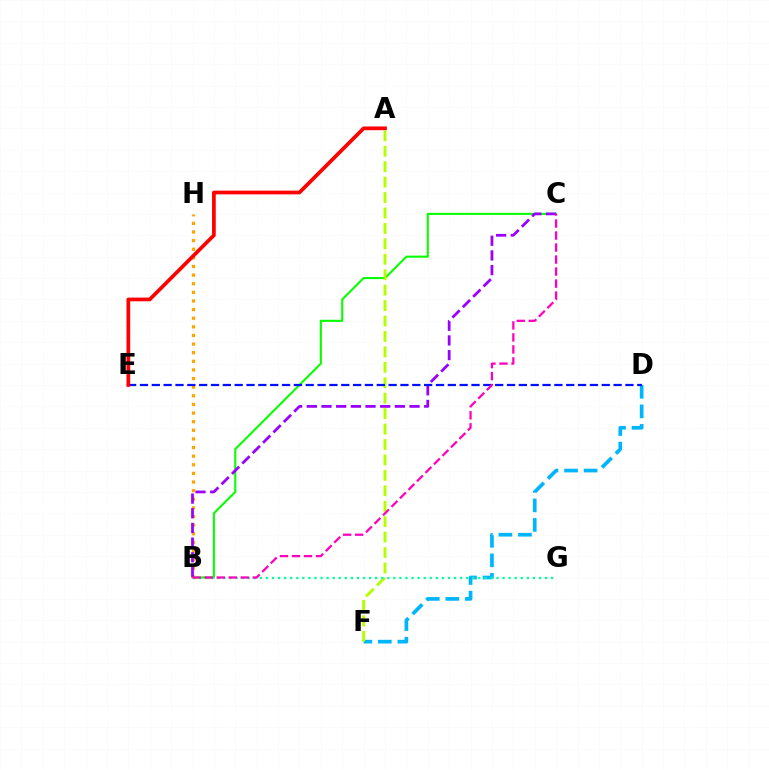{('B', 'C'): [{'color': '#08ff00', 'line_style': 'solid', 'thickness': 1.51}, {'color': '#9b00ff', 'line_style': 'dashed', 'thickness': 1.99}, {'color': '#ff00bd', 'line_style': 'dashed', 'thickness': 1.63}], ('D', 'F'): [{'color': '#00b5ff', 'line_style': 'dashed', 'thickness': 2.66}], ('B', 'H'): [{'color': '#ffa500', 'line_style': 'dotted', 'thickness': 2.34}], ('A', 'F'): [{'color': '#b3ff00', 'line_style': 'dashed', 'thickness': 2.1}], ('B', 'G'): [{'color': '#00ff9d', 'line_style': 'dotted', 'thickness': 1.65}], ('D', 'E'): [{'color': '#0010ff', 'line_style': 'dashed', 'thickness': 1.61}], ('A', 'E'): [{'color': '#ff0000', 'line_style': 'solid', 'thickness': 2.67}]}